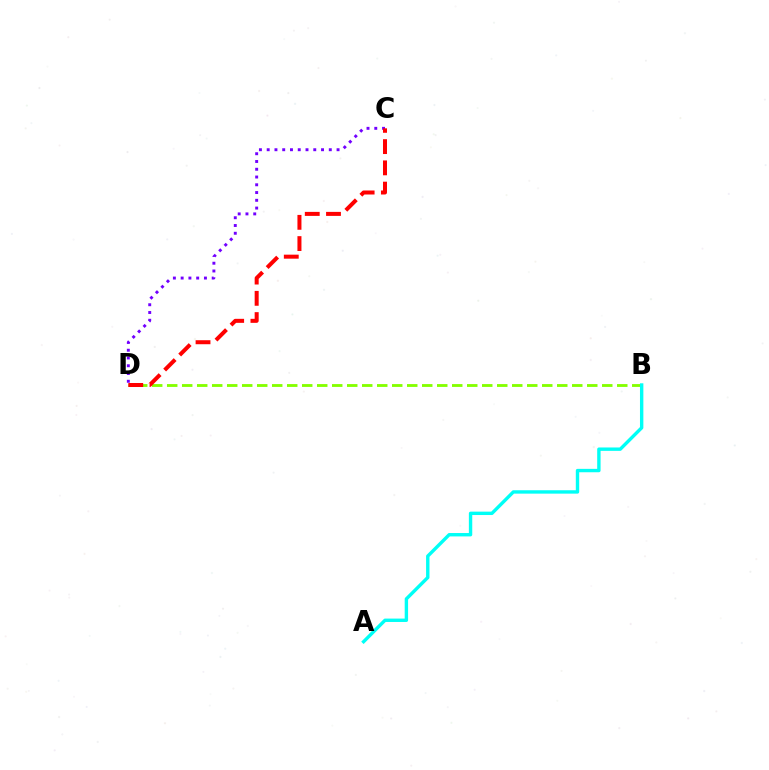{('B', 'D'): [{'color': '#84ff00', 'line_style': 'dashed', 'thickness': 2.04}], ('C', 'D'): [{'color': '#7200ff', 'line_style': 'dotted', 'thickness': 2.11}, {'color': '#ff0000', 'line_style': 'dashed', 'thickness': 2.89}], ('A', 'B'): [{'color': '#00fff6', 'line_style': 'solid', 'thickness': 2.44}]}